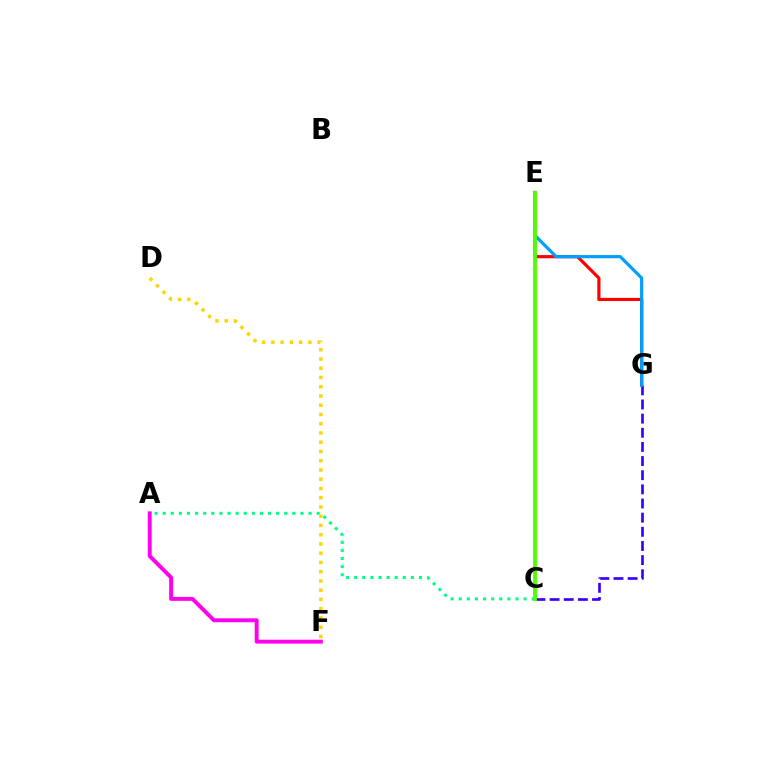{('A', 'C'): [{'color': '#00ff86', 'line_style': 'dotted', 'thickness': 2.2}], ('A', 'F'): [{'color': '#ff00ed', 'line_style': 'solid', 'thickness': 2.82}], ('C', 'G'): [{'color': '#3700ff', 'line_style': 'dashed', 'thickness': 1.92}], ('E', 'G'): [{'color': '#ff0000', 'line_style': 'solid', 'thickness': 2.29}, {'color': '#009eff', 'line_style': 'solid', 'thickness': 2.3}], ('D', 'F'): [{'color': '#ffd500', 'line_style': 'dotted', 'thickness': 2.51}], ('C', 'E'): [{'color': '#4fff00', 'line_style': 'solid', 'thickness': 2.77}]}